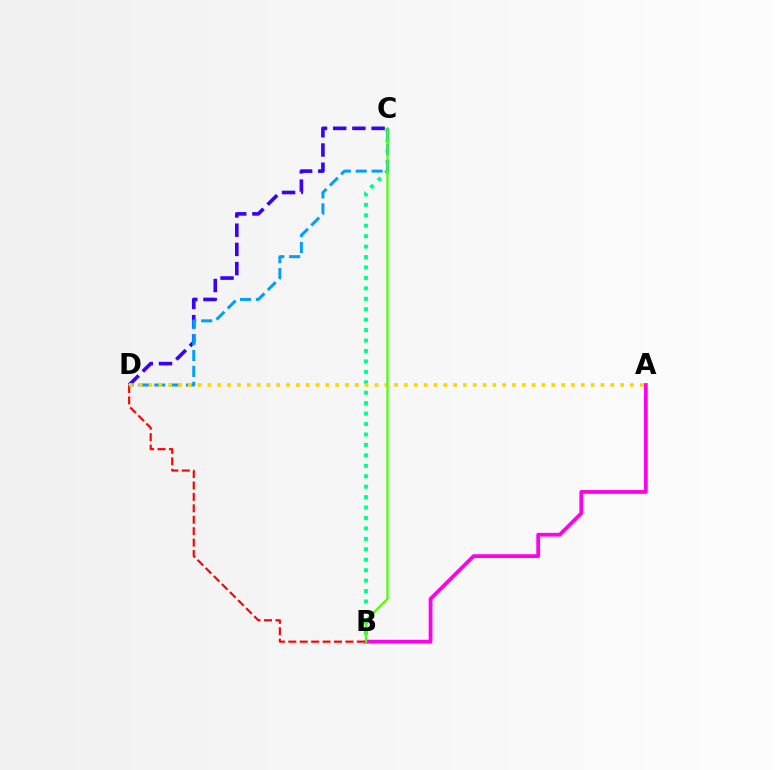{('C', 'D'): [{'color': '#3700ff', 'line_style': 'dashed', 'thickness': 2.61}, {'color': '#009eff', 'line_style': 'dashed', 'thickness': 2.16}], ('A', 'B'): [{'color': '#ff00ed', 'line_style': 'solid', 'thickness': 2.72}], ('B', 'C'): [{'color': '#00ff86', 'line_style': 'dotted', 'thickness': 2.84}, {'color': '#4fff00', 'line_style': 'solid', 'thickness': 1.61}], ('B', 'D'): [{'color': '#ff0000', 'line_style': 'dashed', 'thickness': 1.55}], ('A', 'D'): [{'color': '#ffd500', 'line_style': 'dotted', 'thickness': 2.67}]}